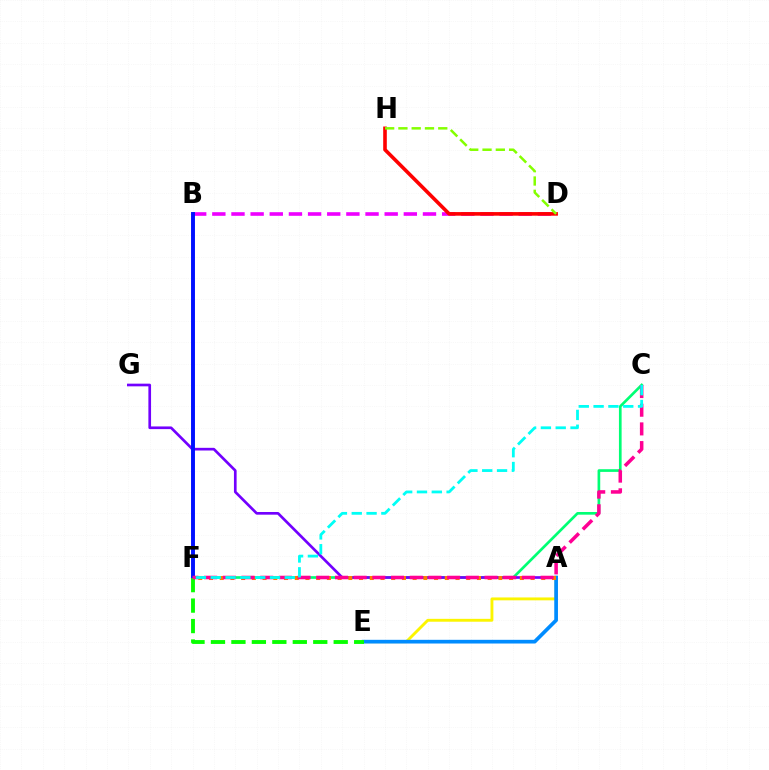{('C', 'F'): [{'color': '#00ff74', 'line_style': 'solid', 'thickness': 1.93}, {'color': '#ff0094', 'line_style': 'dashed', 'thickness': 2.54}, {'color': '#00fff6', 'line_style': 'dashed', 'thickness': 2.01}], ('B', 'D'): [{'color': '#ee00ff', 'line_style': 'dashed', 'thickness': 2.6}], ('A', 'G'): [{'color': '#7200ff', 'line_style': 'solid', 'thickness': 1.92}], ('D', 'H'): [{'color': '#ff0000', 'line_style': 'solid', 'thickness': 2.6}, {'color': '#84ff00', 'line_style': 'dashed', 'thickness': 1.8}], ('A', 'E'): [{'color': '#fcf500', 'line_style': 'solid', 'thickness': 2.07}, {'color': '#008cff', 'line_style': 'solid', 'thickness': 2.66}], ('B', 'F'): [{'color': '#0010ff', 'line_style': 'solid', 'thickness': 2.83}], ('A', 'F'): [{'color': '#ff7c00', 'line_style': 'dotted', 'thickness': 2.91}], ('E', 'F'): [{'color': '#08ff00', 'line_style': 'dashed', 'thickness': 2.78}]}